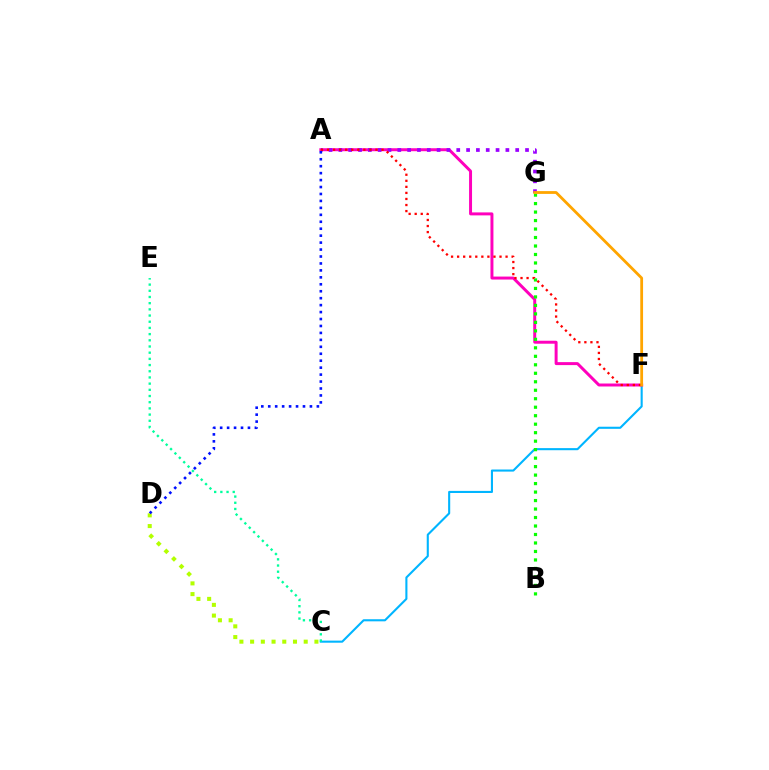{('C', 'F'): [{'color': '#00b5ff', 'line_style': 'solid', 'thickness': 1.51}], ('A', 'F'): [{'color': '#ff00bd', 'line_style': 'solid', 'thickness': 2.14}, {'color': '#ff0000', 'line_style': 'dotted', 'thickness': 1.65}], ('A', 'G'): [{'color': '#9b00ff', 'line_style': 'dotted', 'thickness': 2.67}], ('C', 'E'): [{'color': '#00ff9d', 'line_style': 'dotted', 'thickness': 1.68}], ('C', 'D'): [{'color': '#b3ff00', 'line_style': 'dotted', 'thickness': 2.91}], ('B', 'G'): [{'color': '#08ff00', 'line_style': 'dotted', 'thickness': 2.31}], ('A', 'D'): [{'color': '#0010ff', 'line_style': 'dotted', 'thickness': 1.89}], ('F', 'G'): [{'color': '#ffa500', 'line_style': 'solid', 'thickness': 2.01}]}